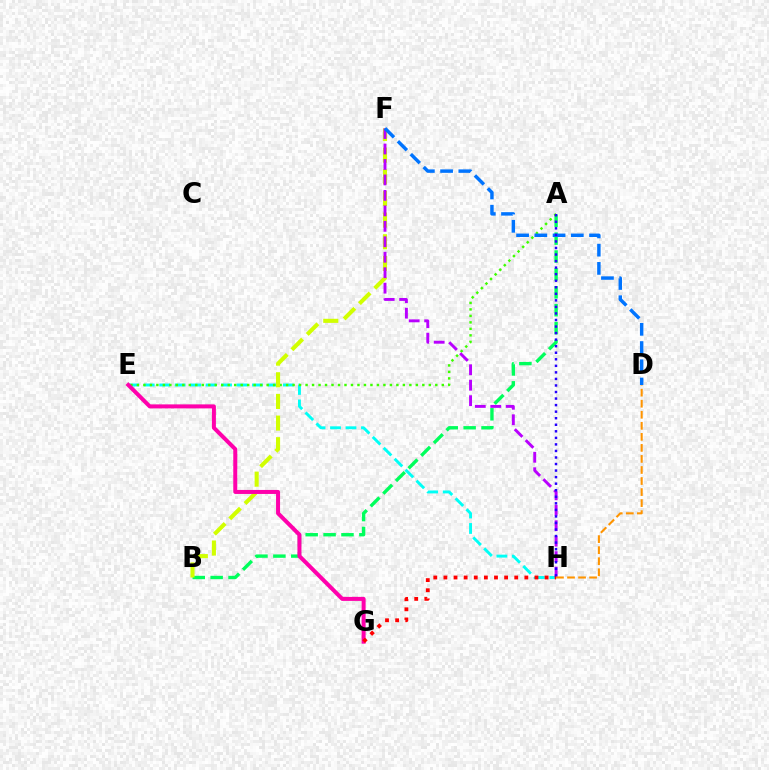{('A', 'B'): [{'color': '#00ff5c', 'line_style': 'dashed', 'thickness': 2.43}], ('E', 'H'): [{'color': '#00fff6', 'line_style': 'dashed', 'thickness': 2.1}], ('A', 'E'): [{'color': '#3dff00', 'line_style': 'dotted', 'thickness': 1.76}], ('B', 'F'): [{'color': '#d1ff00', 'line_style': 'dashed', 'thickness': 2.94}], ('E', 'G'): [{'color': '#ff00ac', 'line_style': 'solid', 'thickness': 2.89}], ('F', 'H'): [{'color': '#b900ff', 'line_style': 'dashed', 'thickness': 2.1}], ('D', 'F'): [{'color': '#0074ff', 'line_style': 'dashed', 'thickness': 2.48}], ('G', 'H'): [{'color': '#ff0000', 'line_style': 'dotted', 'thickness': 2.75}], ('A', 'H'): [{'color': '#2500ff', 'line_style': 'dotted', 'thickness': 1.78}], ('D', 'H'): [{'color': '#ff9400', 'line_style': 'dashed', 'thickness': 1.5}]}